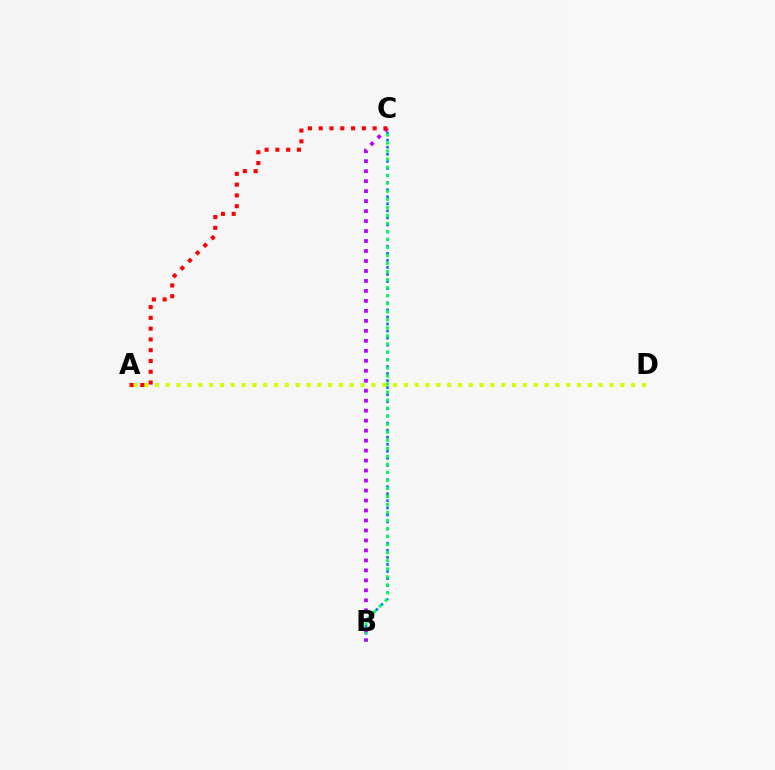{('B', 'C'): [{'color': '#0074ff', 'line_style': 'dotted', 'thickness': 1.92}, {'color': '#00ff5c', 'line_style': 'dotted', 'thickness': 2.18}, {'color': '#b900ff', 'line_style': 'dotted', 'thickness': 2.71}], ('A', 'D'): [{'color': '#d1ff00', 'line_style': 'dotted', 'thickness': 2.94}], ('A', 'C'): [{'color': '#ff0000', 'line_style': 'dotted', 'thickness': 2.93}]}